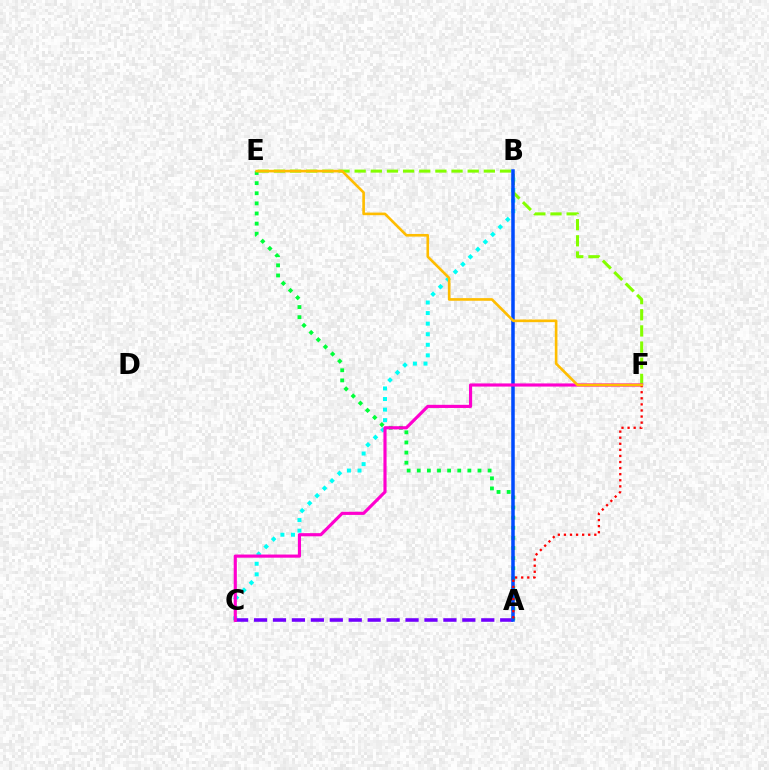{('B', 'C'): [{'color': '#00fff6', 'line_style': 'dotted', 'thickness': 2.87}], ('E', 'F'): [{'color': '#84ff00', 'line_style': 'dashed', 'thickness': 2.19}, {'color': '#ffbd00', 'line_style': 'solid', 'thickness': 1.9}], ('A', 'C'): [{'color': '#7200ff', 'line_style': 'dashed', 'thickness': 2.57}], ('A', 'E'): [{'color': '#00ff39', 'line_style': 'dotted', 'thickness': 2.75}], ('A', 'B'): [{'color': '#004bff', 'line_style': 'solid', 'thickness': 2.52}], ('C', 'F'): [{'color': '#ff00cf', 'line_style': 'solid', 'thickness': 2.27}], ('A', 'F'): [{'color': '#ff0000', 'line_style': 'dotted', 'thickness': 1.65}]}